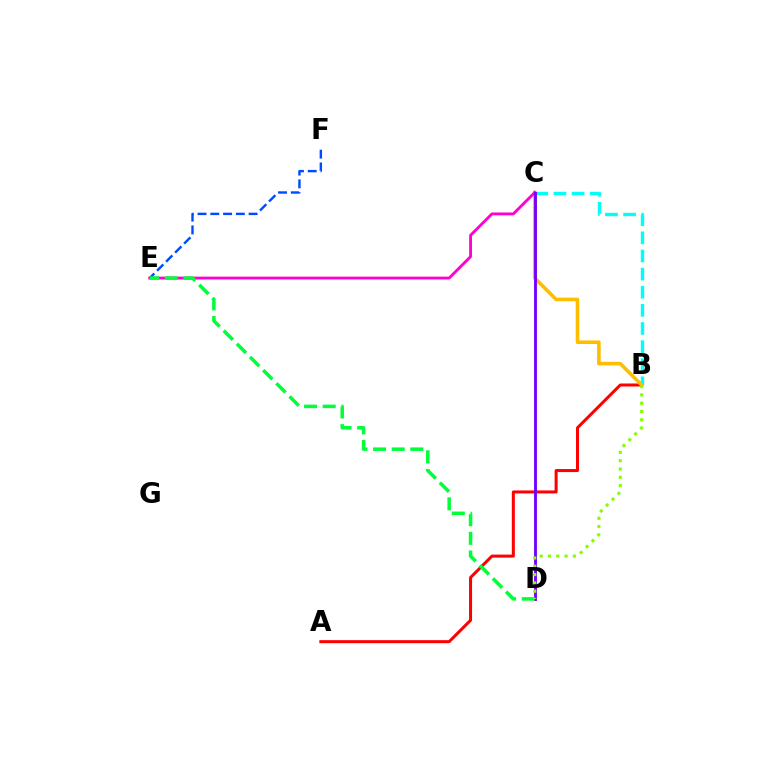{('E', 'F'): [{'color': '#004bff', 'line_style': 'dashed', 'thickness': 1.73}], ('A', 'B'): [{'color': '#ff0000', 'line_style': 'solid', 'thickness': 2.17}], ('B', 'C'): [{'color': '#00fff6', 'line_style': 'dashed', 'thickness': 2.46}, {'color': '#ffbd00', 'line_style': 'solid', 'thickness': 2.58}], ('C', 'E'): [{'color': '#ff00cf', 'line_style': 'solid', 'thickness': 2.05}], ('C', 'D'): [{'color': '#7200ff', 'line_style': 'solid', 'thickness': 2.06}], ('D', 'E'): [{'color': '#00ff39', 'line_style': 'dashed', 'thickness': 2.53}], ('B', 'D'): [{'color': '#84ff00', 'line_style': 'dotted', 'thickness': 2.26}]}